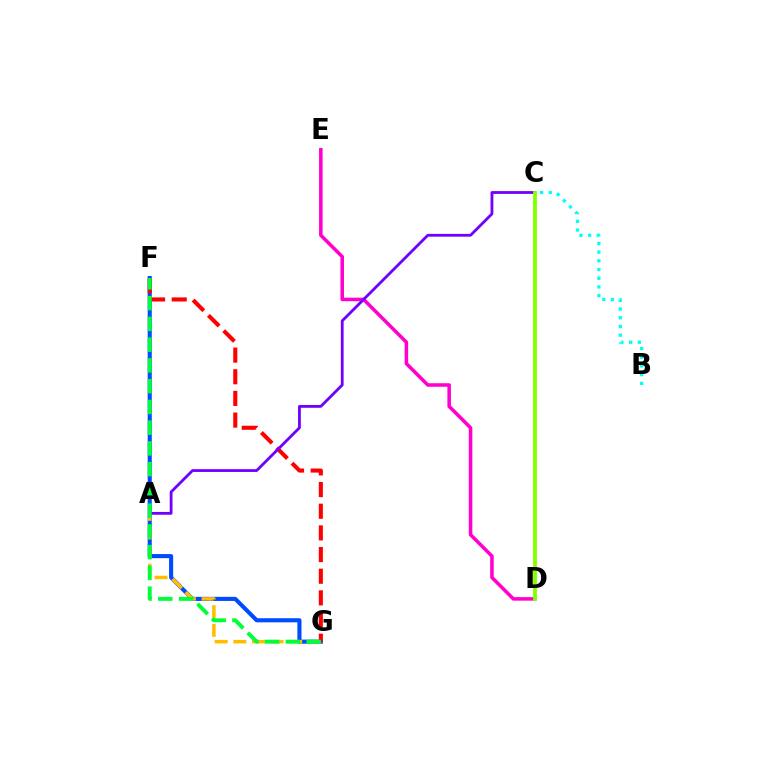{('F', 'G'): [{'color': '#004bff', 'line_style': 'solid', 'thickness': 2.95}, {'color': '#ff0000', 'line_style': 'dashed', 'thickness': 2.94}, {'color': '#00ff39', 'line_style': 'dashed', 'thickness': 2.82}], ('D', 'E'): [{'color': '#ff00cf', 'line_style': 'solid', 'thickness': 2.55}], ('B', 'C'): [{'color': '#00fff6', 'line_style': 'dotted', 'thickness': 2.36}], ('A', 'G'): [{'color': '#ffbd00', 'line_style': 'dashed', 'thickness': 2.53}], ('A', 'C'): [{'color': '#7200ff', 'line_style': 'solid', 'thickness': 2.03}], ('C', 'D'): [{'color': '#84ff00', 'line_style': 'solid', 'thickness': 2.72}]}